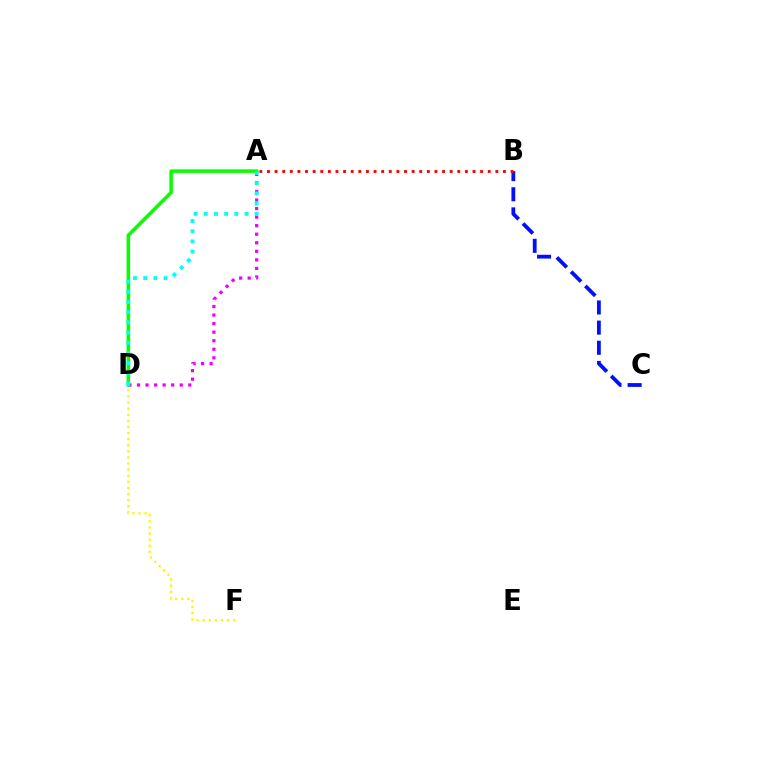{('A', 'D'): [{'color': '#ee00ff', 'line_style': 'dotted', 'thickness': 2.32}, {'color': '#08ff00', 'line_style': 'solid', 'thickness': 2.53}, {'color': '#00fff6', 'line_style': 'dotted', 'thickness': 2.77}], ('B', 'C'): [{'color': '#0010ff', 'line_style': 'dashed', 'thickness': 2.74}], ('D', 'F'): [{'color': '#fcf500', 'line_style': 'dotted', 'thickness': 1.66}], ('A', 'B'): [{'color': '#ff0000', 'line_style': 'dotted', 'thickness': 2.07}]}